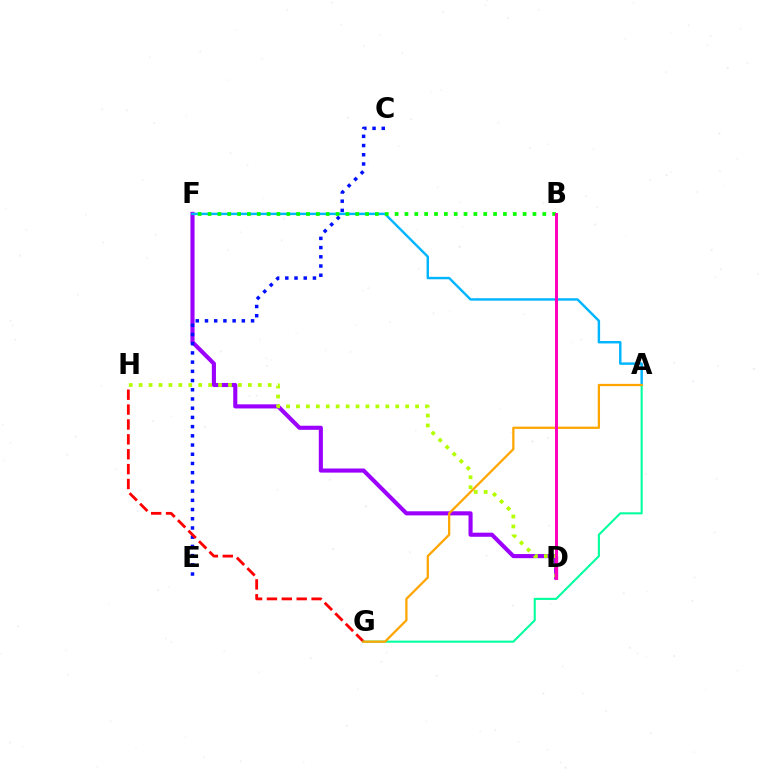{('D', 'F'): [{'color': '#9b00ff', 'line_style': 'solid', 'thickness': 2.95}], ('C', 'E'): [{'color': '#0010ff', 'line_style': 'dotted', 'thickness': 2.5}], ('G', 'H'): [{'color': '#ff0000', 'line_style': 'dashed', 'thickness': 2.02}], ('A', 'F'): [{'color': '#00b5ff', 'line_style': 'solid', 'thickness': 1.75}], ('A', 'G'): [{'color': '#00ff9d', 'line_style': 'solid', 'thickness': 1.5}, {'color': '#ffa500', 'line_style': 'solid', 'thickness': 1.62}], ('D', 'H'): [{'color': '#b3ff00', 'line_style': 'dotted', 'thickness': 2.7}], ('B', 'F'): [{'color': '#08ff00', 'line_style': 'dotted', 'thickness': 2.68}], ('B', 'D'): [{'color': '#ff00bd', 'line_style': 'solid', 'thickness': 2.15}]}